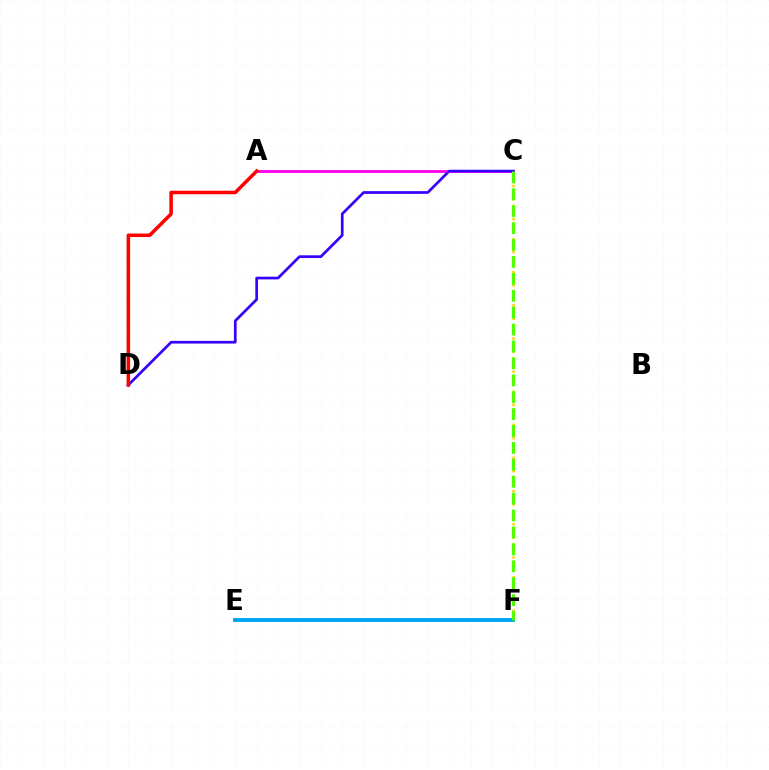{('E', 'F'): [{'color': '#00ff86', 'line_style': 'solid', 'thickness': 2.63}, {'color': '#009eff', 'line_style': 'solid', 'thickness': 2.55}], ('A', 'C'): [{'color': '#ff00ed', 'line_style': 'solid', 'thickness': 2.05}], ('C', 'F'): [{'color': '#ffd500', 'line_style': 'dotted', 'thickness': 1.8}, {'color': '#4fff00', 'line_style': 'dashed', 'thickness': 2.3}], ('C', 'D'): [{'color': '#3700ff', 'line_style': 'solid', 'thickness': 1.95}], ('A', 'D'): [{'color': '#ff0000', 'line_style': 'solid', 'thickness': 2.54}]}